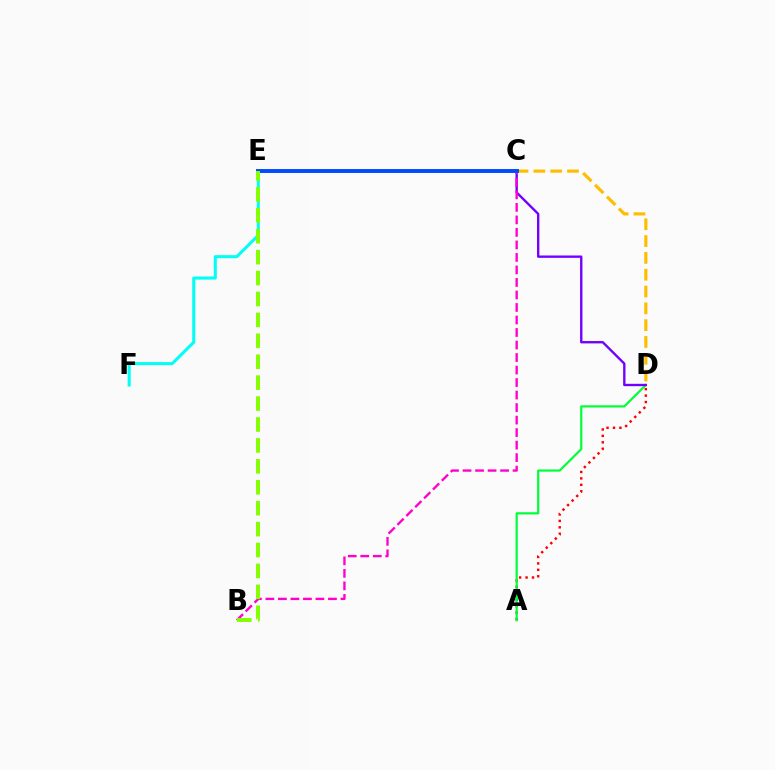{('A', 'D'): [{'color': '#ff0000', 'line_style': 'dotted', 'thickness': 1.75}, {'color': '#00ff39', 'line_style': 'solid', 'thickness': 1.58}], ('C', 'D'): [{'color': '#ffbd00', 'line_style': 'dashed', 'thickness': 2.28}, {'color': '#7200ff', 'line_style': 'solid', 'thickness': 1.7}], ('E', 'F'): [{'color': '#00fff6', 'line_style': 'solid', 'thickness': 2.2}], ('B', 'C'): [{'color': '#ff00cf', 'line_style': 'dashed', 'thickness': 1.7}], ('C', 'E'): [{'color': '#004bff', 'line_style': 'solid', 'thickness': 2.82}], ('B', 'E'): [{'color': '#84ff00', 'line_style': 'dashed', 'thickness': 2.84}]}